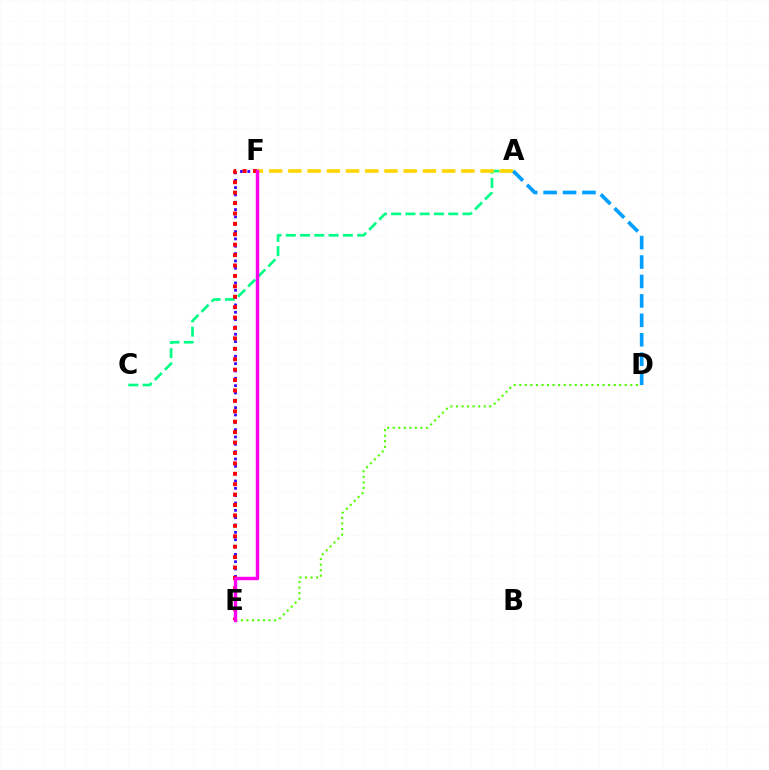{('E', 'F'): [{'color': '#3700ff', 'line_style': 'dotted', 'thickness': 1.99}, {'color': '#ff0000', 'line_style': 'dotted', 'thickness': 2.83}, {'color': '#ff00ed', 'line_style': 'solid', 'thickness': 2.47}], ('A', 'C'): [{'color': '#00ff86', 'line_style': 'dashed', 'thickness': 1.94}], ('A', 'F'): [{'color': '#ffd500', 'line_style': 'dashed', 'thickness': 2.61}], ('D', 'E'): [{'color': '#4fff00', 'line_style': 'dotted', 'thickness': 1.51}], ('A', 'D'): [{'color': '#009eff', 'line_style': 'dashed', 'thickness': 2.64}]}